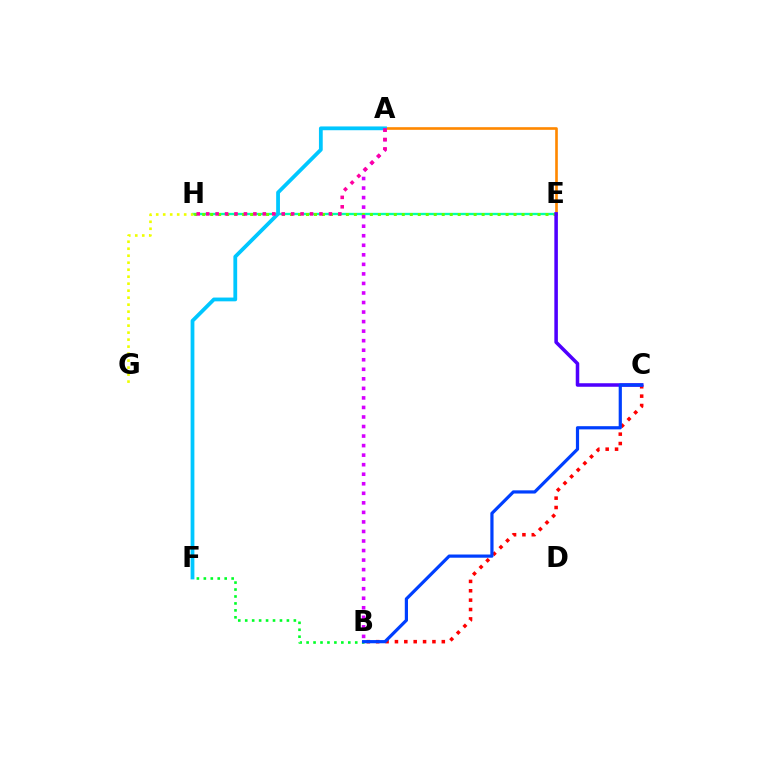{('E', 'H'): [{'color': '#00ffaf', 'line_style': 'solid', 'thickness': 1.67}, {'color': '#66ff00', 'line_style': 'dotted', 'thickness': 2.17}], ('B', 'F'): [{'color': '#00ff27', 'line_style': 'dotted', 'thickness': 1.89}], ('A', 'E'): [{'color': '#ff8800', 'line_style': 'solid', 'thickness': 1.9}], ('B', 'C'): [{'color': '#ff0000', 'line_style': 'dotted', 'thickness': 2.55}, {'color': '#003fff', 'line_style': 'solid', 'thickness': 2.3}], ('A', 'F'): [{'color': '#00c7ff', 'line_style': 'solid', 'thickness': 2.72}], ('C', 'E'): [{'color': '#4f00ff', 'line_style': 'solid', 'thickness': 2.54}], ('A', 'B'): [{'color': '#d600ff', 'line_style': 'dotted', 'thickness': 2.59}], ('G', 'H'): [{'color': '#eeff00', 'line_style': 'dotted', 'thickness': 1.9}], ('A', 'H'): [{'color': '#ff00a0', 'line_style': 'dotted', 'thickness': 2.57}]}